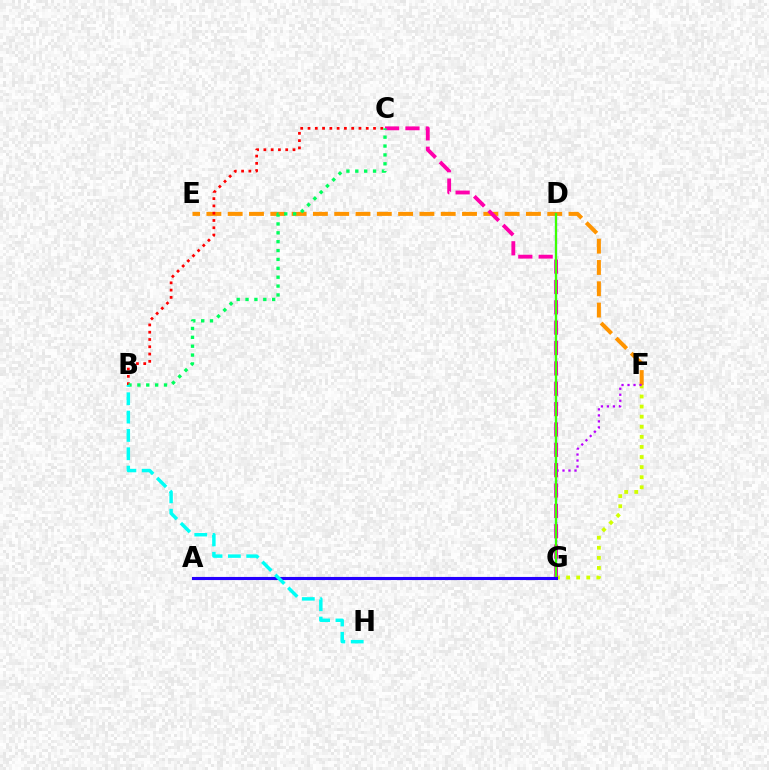{('F', 'G'): [{'color': '#d1ff00', 'line_style': 'dotted', 'thickness': 2.74}, {'color': '#b900ff', 'line_style': 'dotted', 'thickness': 1.63}], ('E', 'F'): [{'color': '#ff9400', 'line_style': 'dashed', 'thickness': 2.89}], ('C', 'G'): [{'color': '#ff00ac', 'line_style': 'dashed', 'thickness': 2.77}], ('B', 'C'): [{'color': '#ff0000', 'line_style': 'dotted', 'thickness': 1.98}, {'color': '#00ff5c', 'line_style': 'dotted', 'thickness': 2.41}], ('D', 'G'): [{'color': '#0074ff', 'line_style': 'solid', 'thickness': 1.59}, {'color': '#3dff00', 'line_style': 'solid', 'thickness': 1.54}], ('A', 'G'): [{'color': '#2500ff', 'line_style': 'solid', 'thickness': 2.23}], ('B', 'H'): [{'color': '#00fff6', 'line_style': 'dashed', 'thickness': 2.49}]}